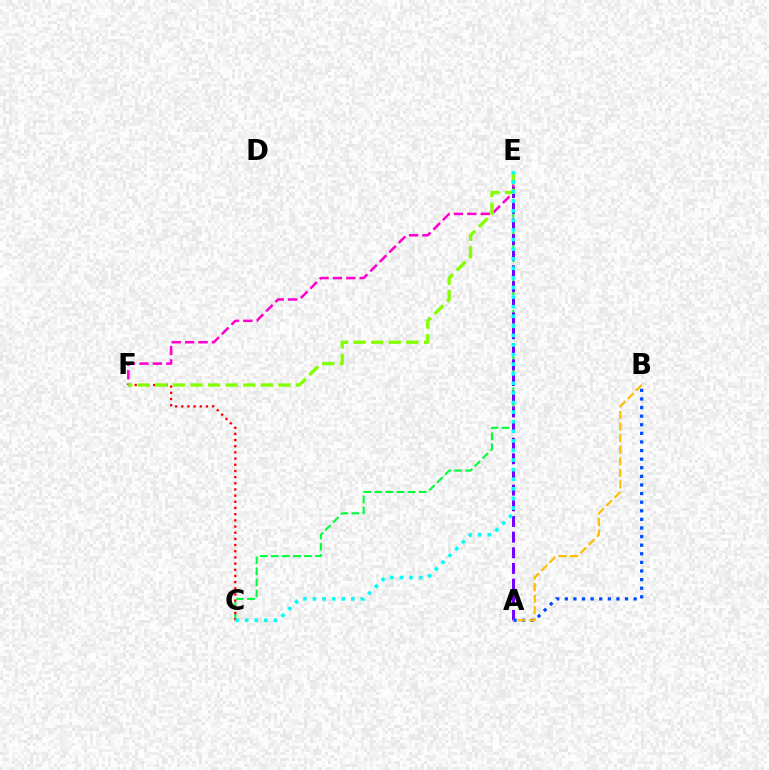{('E', 'F'): [{'color': '#ff00cf', 'line_style': 'dashed', 'thickness': 1.82}, {'color': '#84ff00', 'line_style': 'dashed', 'thickness': 2.39}], ('C', 'E'): [{'color': '#00ff39', 'line_style': 'dashed', 'thickness': 1.51}, {'color': '#00fff6', 'line_style': 'dotted', 'thickness': 2.6}], ('A', 'E'): [{'color': '#7200ff', 'line_style': 'dashed', 'thickness': 2.13}], ('C', 'F'): [{'color': '#ff0000', 'line_style': 'dotted', 'thickness': 1.68}], ('A', 'B'): [{'color': '#004bff', 'line_style': 'dotted', 'thickness': 2.34}, {'color': '#ffbd00', 'line_style': 'dashed', 'thickness': 1.57}]}